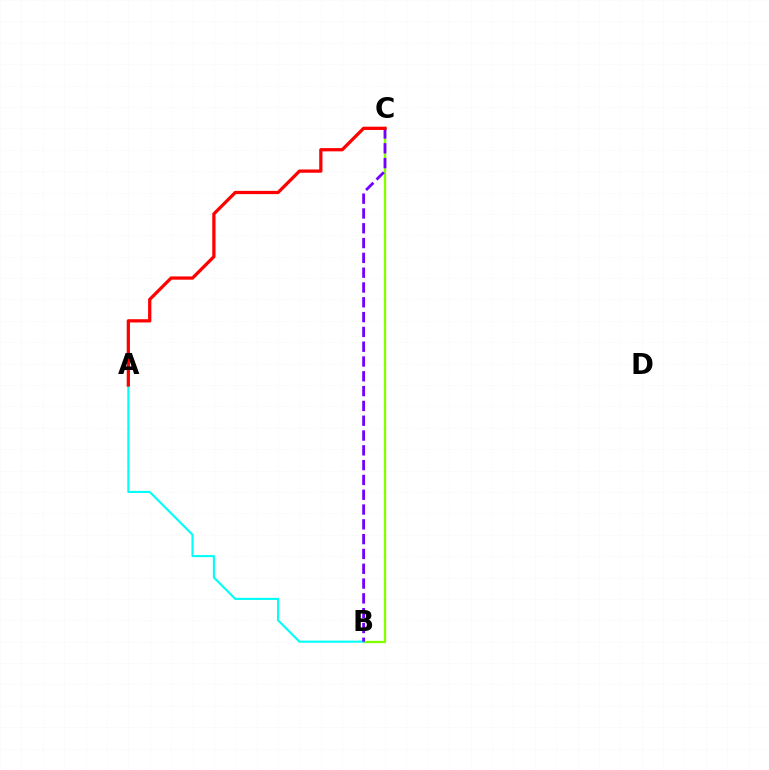{('B', 'C'): [{'color': '#84ff00', 'line_style': 'solid', 'thickness': 1.66}, {'color': '#7200ff', 'line_style': 'dashed', 'thickness': 2.01}], ('A', 'B'): [{'color': '#00fff6', 'line_style': 'solid', 'thickness': 1.52}], ('A', 'C'): [{'color': '#ff0000', 'line_style': 'solid', 'thickness': 2.34}]}